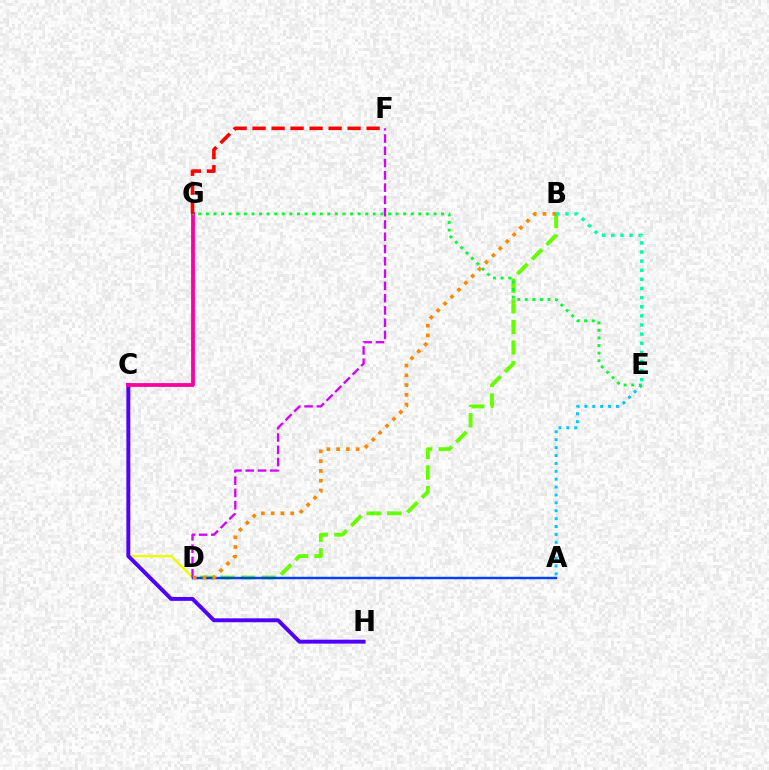{('C', 'D'): [{'color': '#eeff00', 'line_style': 'solid', 'thickness': 1.75}], ('B', 'D'): [{'color': '#66ff00', 'line_style': 'dashed', 'thickness': 2.8}, {'color': '#ff8800', 'line_style': 'dotted', 'thickness': 2.65}], ('A', 'D'): [{'color': '#003fff', 'line_style': 'solid', 'thickness': 1.75}], ('A', 'E'): [{'color': '#00c7ff', 'line_style': 'dotted', 'thickness': 2.14}], ('C', 'H'): [{'color': '#4f00ff', 'line_style': 'solid', 'thickness': 2.82}], ('C', 'G'): [{'color': '#ff00a0', 'line_style': 'solid', 'thickness': 2.74}], ('D', 'F'): [{'color': '#d600ff', 'line_style': 'dashed', 'thickness': 1.67}], ('B', 'E'): [{'color': '#00ffaf', 'line_style': 'dotted', 'thickness': 2.48}], ('E', 'G'): [{'color': '#00ff27', 'line_style': 'dotted', 'thickness': 2.06}], ('F', 'G'): [{'color': '#ff0000', 'line_style': 'dashed', 'thickness': 2.58}]}